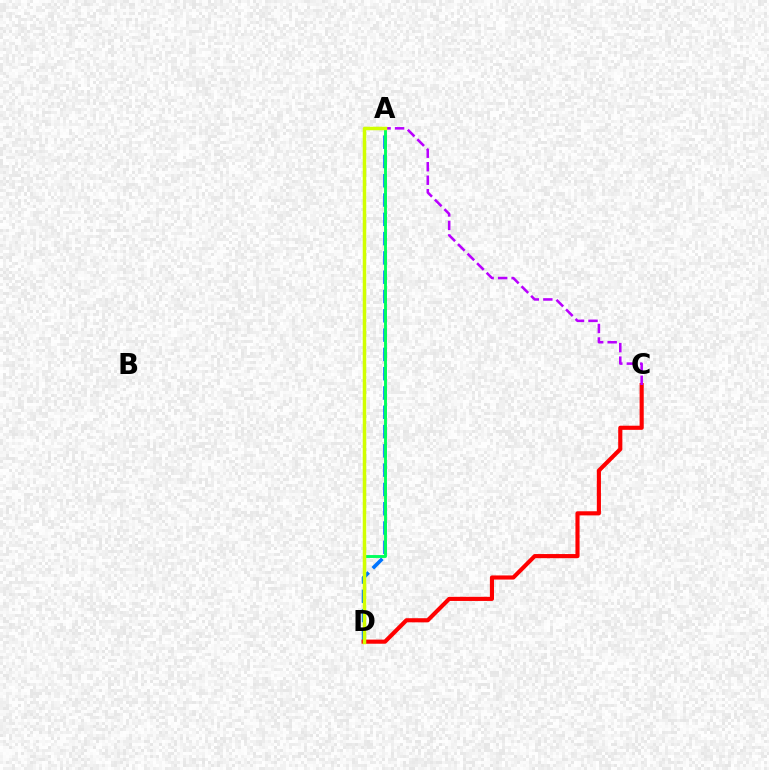{('A', 'D'): [{'color': '#0074ff', 'line_style': 'dashed', 'thickness': 2.62}, {'color': '#00ff5c', 'line_style': 'solid', 'thickness': 2.09}, {'color': '#d1ff00', 'line_style': 'solid', 'thickness': 2.51}], ('C', 'D'): [{'color': '#ff0000', 'line_style': 'solid', 'thickness': 2.97}], ('A', 'C'): [{'color': '#b900ff', 'line_style': 'dashed', 'thickness': 1.84}]}